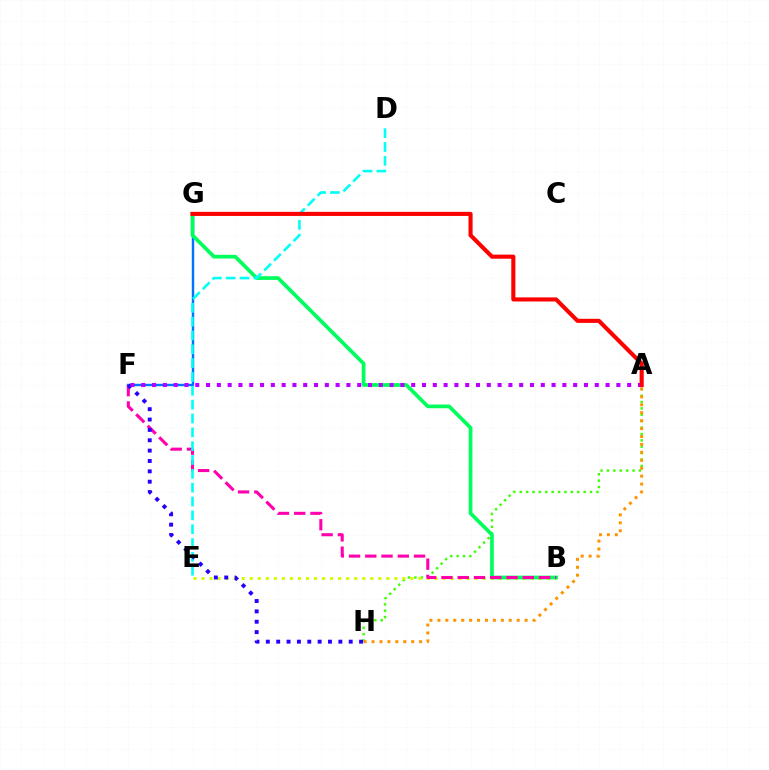{('A', 'H'): [{'color': '#3dff00', 'line_style': 'dotted', 'thickness': 1.74}, {'color': '#ff9400', 'line_style': 'dotted', 'thickness': 2.15}], ('F', 'G'): [{'color': '#0074ff', 'line_style': 'solid', 'thickness': 1.75}], ('B', 'E'): [{'color': '#d1ff00', 'line_style': 'dotted', 'thickness': 2.18}], ('B', 'G'): [{'color': '#00ff5c', 'line_style': 'solid', 'thickness': 2.67}], ('B', 'F'): [{'color': '#ff00ac', 'line_style': 'dashed', 'thickness': 2.21}], ('D', 'E'): [{'color': '#00fff6', 'line_style': 'dashed', 'thickness': 1.88}], ('F', 'H'): [{'color': '#2500ff', 'line_style': 'dotted', 'thickness': 2.82}], ('A', 'F'): [{'color': '#b900ff', 'line_style': 'dotted', 'thickness': 2.93}], ('A', 'G'): [{'color': '#ff0000', 'line_style': 'solid', 'thickness': 2.95}]}